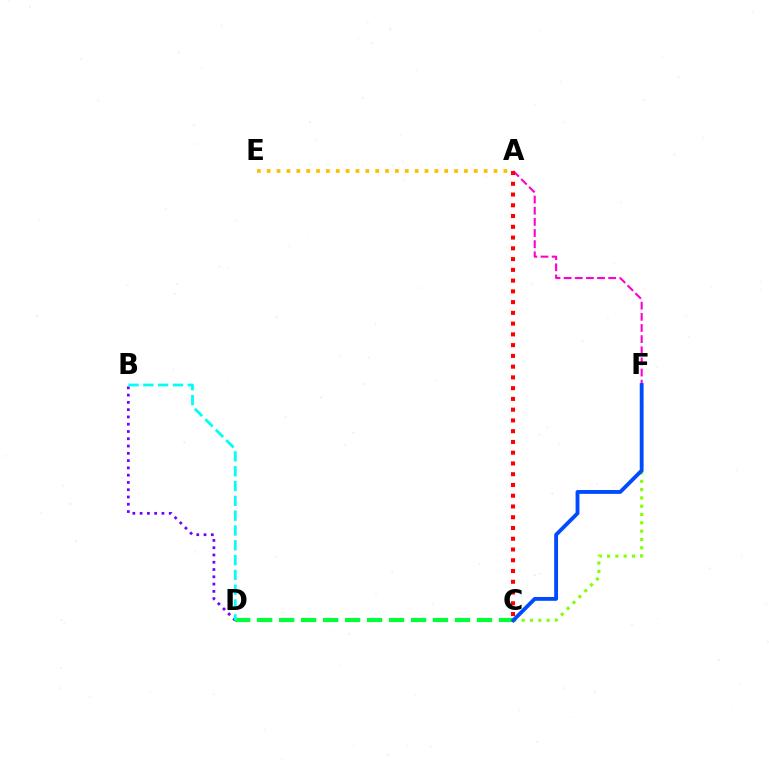{('A', 'E'): [{'color': '#ffbd00', 'line_style': 'dotted', 'thickness': 2.68}], ('A', 'F'): [{'color': '#ff00cf', 'line_style': 'dashed', 'thickness': 1.51}], ('B', 'D'): [{'color': '#7200ff', 'line_style': 'dotted', 'thickness': 1.98}, {'color': '#00fff6', 'line_style': 'dashed', 'thickness': 2.01}], ('A', 'C'): [{'color': '#ff0000', 'line_style': 'dotted', 'thickness': 2.92}], ('C', 'F'): [{'color': '#84ff00', 'line_style': 'dotted', 'thickness': 2.25}, {'color': '#004bff', 'line_style': 'solid', 'thickness': 2.77}], ('C', 'D'): [{'color': '#00ff39', 'line_style': 'dashed', 'thickness': 2.99}]}